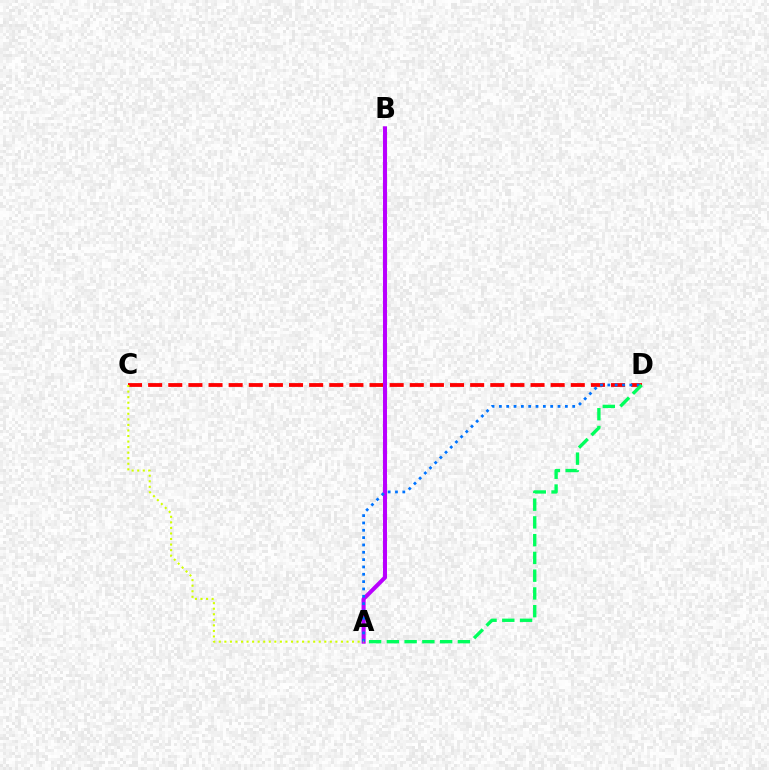{('C', 'D'): [{'color': '#ff0000', 'line_style': 'dashed', 'thickness': 2.73}], ('A', 'B'): [{'color': '#b900ff', 'line_style': 'solid', 'thickness': 2.92}], ('A', 'D'): [{'color': '#0074ff', 'line_style': 'dotted', 'thickness': 1.99}, {'color': '#00ff5c', 'line_style': 'dashed', 'thickness': 2.41}], ('A', 'C'): [{'color': '#d1ff00', 'line_style': 'dotted', 'thickness': 1.51}]}